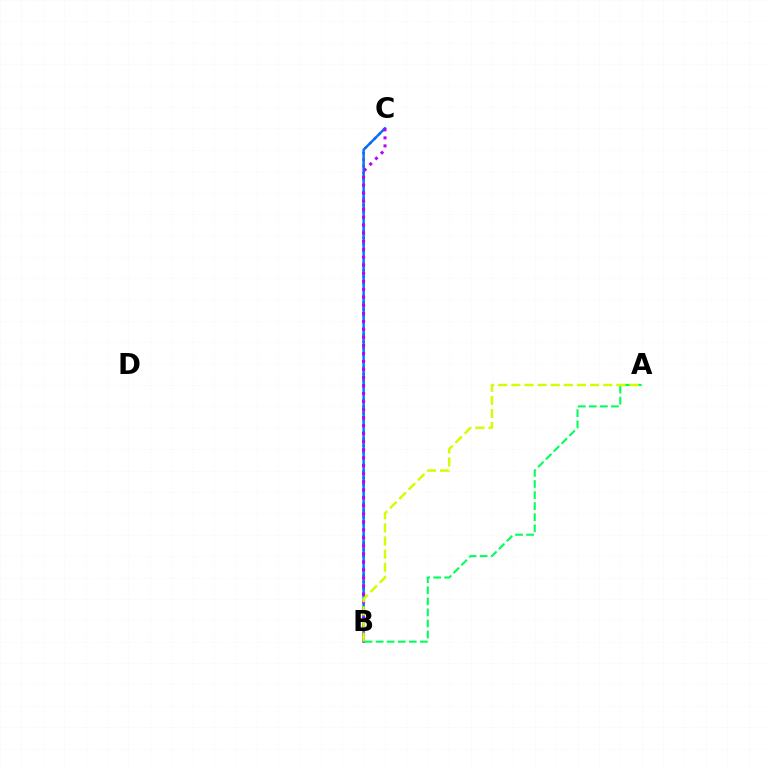{('B', 'C'): [{'color': '#ff0000', 'line_style': 'dotted', 'thickness': 1.76}, {'color': '#0074ff', 'line_style': 'solid', 'thickness': 1.77}, {'color': '#b900ff', 'line_style': 'dotted', 'thickness': 2.18}], ('A', 'B'): [{'color': '#00ff5c', 'line_style': 'dashed', 'thickness': 1.5}, {'color': '#d1ff00', 'line_style': 'dashed', 'thickness': 1.78}]}